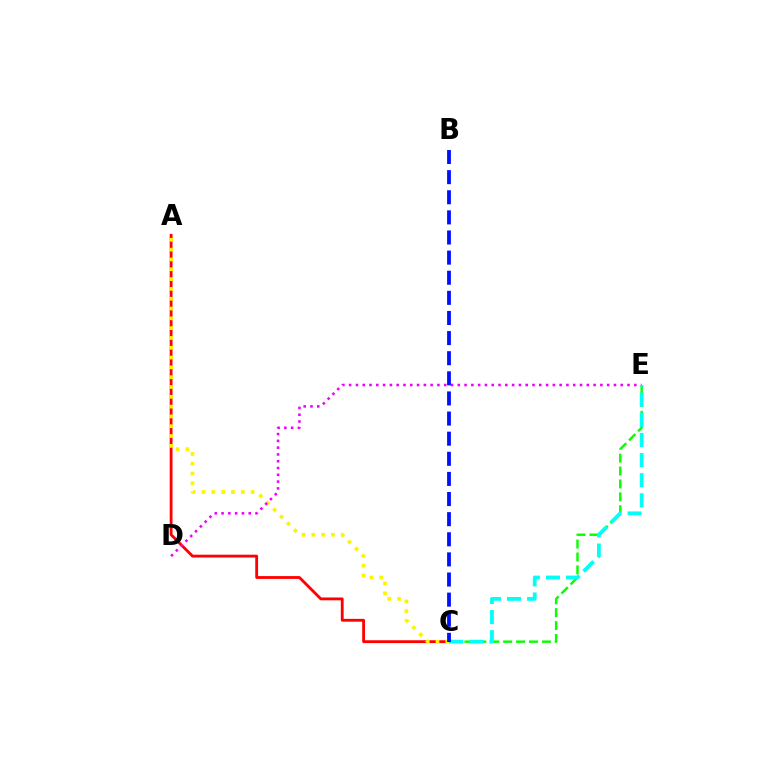{('A', 'C'): [{'color': '#ff0000', 'line_style': 'solid', 'thickness': 2.04}, {'color': '#fcf500', 'line_style': 'dotted', 'thickness': 2.67}], ('D', 'E'): [{'color': '#ee00ff', 'line_style': 'dotted', 'thickness': 1.84}], ('C', 'E'): [{'color': '#08ff00', 'line_style': 'dashed', 'thickness': 1.75}, {'color': '#00fff6', 'line_style': 'dashed', 'thickness': 2.73}], ('B', 'C'): [{'color': '#0010ff', 'line_style': 'dashed', 'thickness': 2.73}]}